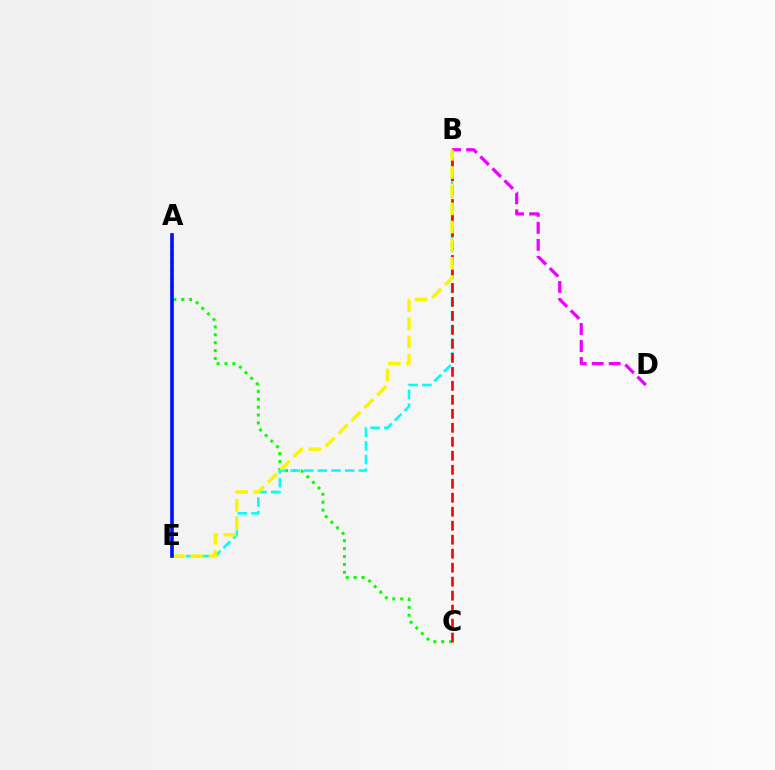{('A', 'C'): [{'color': '#08ff00', 'line_style': 'dotted', 'thickness': 2.15}], ('B', 'E'): [{'color': '#00fff6', 'line_style': 'dashed', 'thickness': 1.85}, {'color': '#fcf500', 'line_style': 'dashed', 'thickness': 2.47}], ('B', 'D'): [{'color': '#ee00ff', 'line_style': 'dashed', 'thickness': 2.31}], ('B', 'C'): [{'color': '#ff0000', 'line_style': 'dashed', 'thickness': 1.9}], ('A', 'E'): [{'color': '#0010ff', 'line_style': 'solid', 'thickness': 2.62}]}